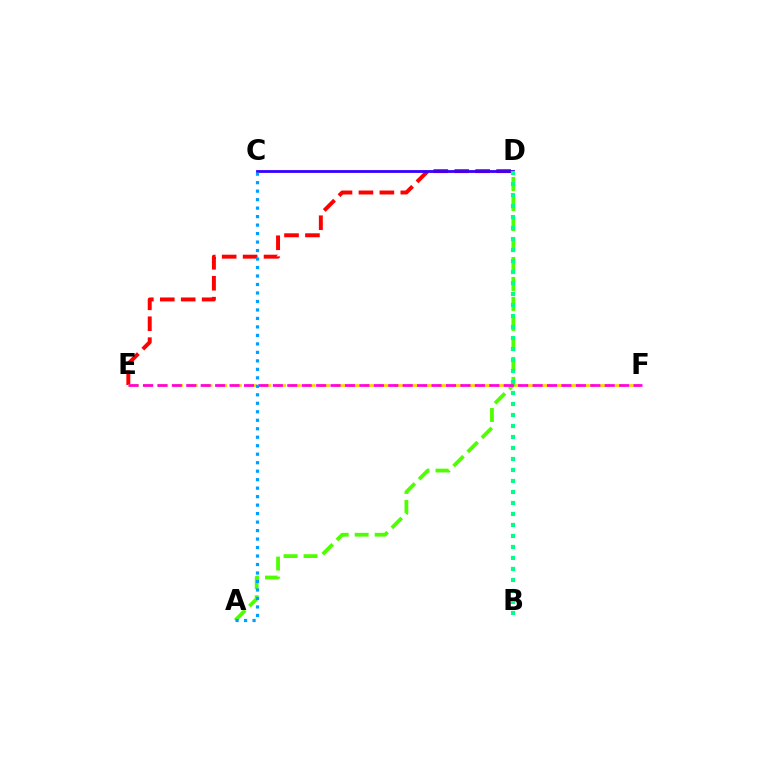{('D', 'E'): [{'color': '#ff0000', 'line_style': 'dashed', 'thickness': 2.84}], ('E', 'F'): [{'color': '#ffd500', 'line_style': 'dashed', 'thickness': 2.0}, {'color': '#ff00ed', 'line_style': 'dashed', 'thickness': 1.96}], ('C', 'D'): [{'color': '#3700ff', 'line_style': 'solid', 'thickness': 2.02}], ('A', 'D'): [{'color': '#4fff00', 'line_style': 'dashed', 'thickness': 2.72}], ('B', 'D'): [{'color': '#00ff86', 'line_style': 'dotted', 'thickness': 2.99}], ('A', 'C'): [{'color': '#009eff', 'line_style': 'dotted', 'thickness': 2.31}]}